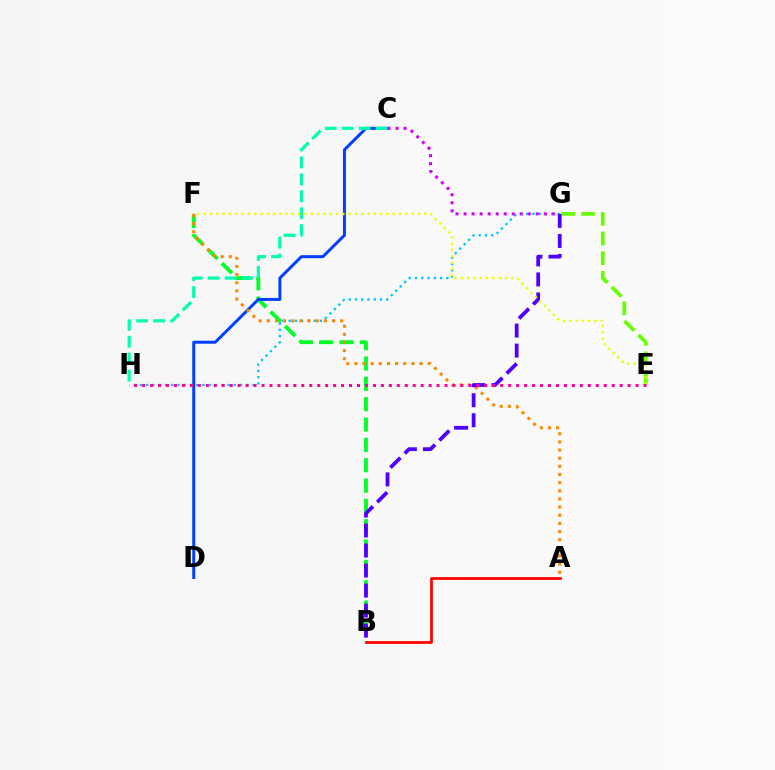{('B', 'F'): [{'color': '#00ff27', 'line_style': 'dashed', 'thickness': 2.76}], ('C', 'D'): [{'color': '#003fff', 'line_style': 'solid', 'thickness': 2.15}], ('G', 'H'): [{'color': '#00c7ff', 'line_style': 'dotted', 'thickness': 1.7}], ('C', 'G'): [{'color': '#d600ff', 'line_style': 'dotted', 'thickness': 2.18}], ('C', 'H'): [{'color': '#00ffaf', 'line_style': 'dashed', 'thickness': 2.3}], ('E', 'G'): [{'color': '#66ff00', 'line_style': 'dashed', 'thickness': 2.67}], ('A', 'F'): [{'color': '#ff8800', 'line_style': 'dotted', 'thickness': 2.21}], ('B', 'G'): [{'color': '#4f00ff', 'line_style': 'dashed', 'thickness': 2.72}], ('E', 'F'): [{'color': '#eeff00', 'line_style': 'dotted', 'thickness': 1.71}], ('E', 'H'): [{'color': '#ff00a0', 'line_style': 'dotted', 'thickness': 2.16}], ('A', 'B'): [{'color': '#ff0000', 'line_style': 'solid', 'thickness': 1.96}]}